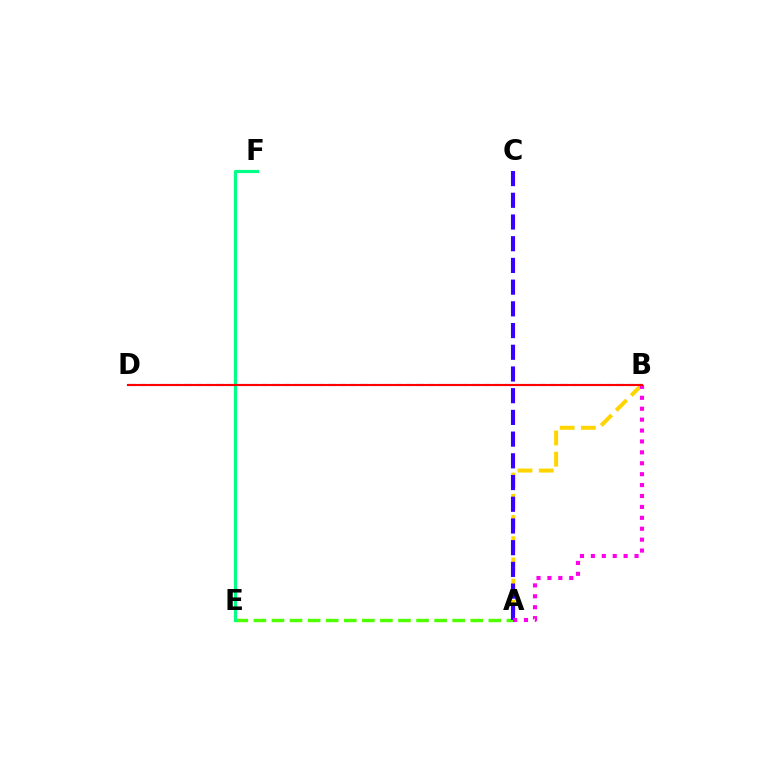{('A', 'E'): [{'color': '#4fff00', 'line_style': 'dashed', 'thickness': 2.45}], ('E', 'F'): [{'color': '#00ff86', 'line_style': 'solid', 'thickness': 2.27}], ('A', 'B'): [{'color': '#ffd500', 'line_style': 'dashed', 'thickness': 2.88}, {'color': '#ff00ed', 'line_style': 'dotted', 'thickness': 2.96}], ('A', 'C'): [{'color': '#3700ff', 'line_style': 'dashed', 'thickness': 2.95}], ('B', 'D'): [{'color': '#009eff', 'line_style': 'dashed', 'thickness': 1.51}, {'color': '#ff0000', 'line_style': 'solid', 'thickness': 1.53}]}